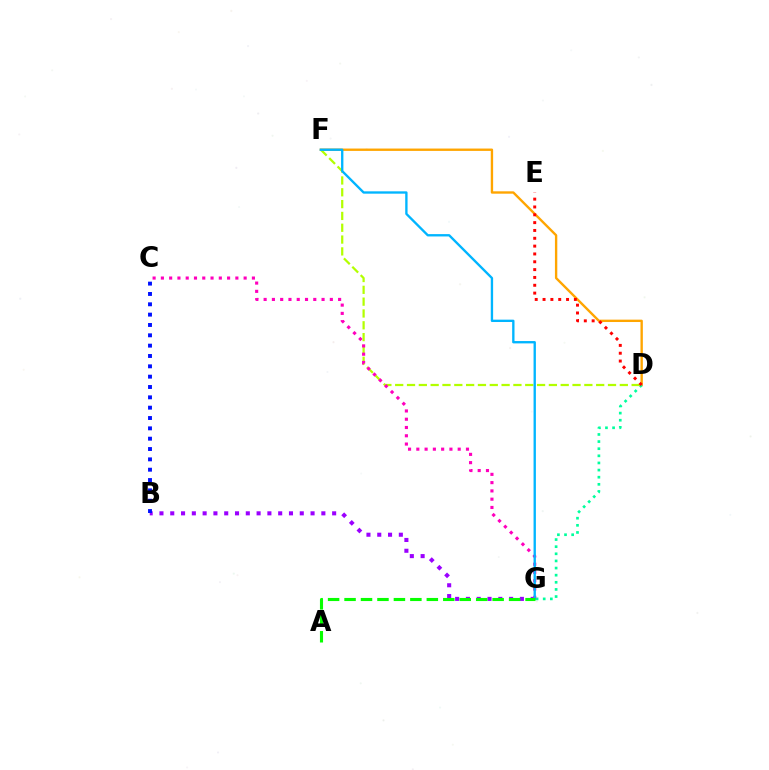{('D', 'F'): [{'color': '#ffa500', 'line_style': 'solid', 'thickness': 1.71}, {'color': '#b3ff00', 'line_style': 'dashed', 'thickness': 1.61}], ('D', 'G'): [{'color': '#00ff9d', 'line_style': 'dotted', 'thickness': 1.94}], ('B', 'G'): [{'color': '#9b00ff', 'line_style': 'dotted', 'thickness': 2.93}], ('B', 'C'): [{'color': '#0010ff', 'line_style': 'dotted', 'thickness': 2.81}], ('C', 'G'): [{'color': '#ff00bd', 'line_style': 'dotted', 'thickness': 2.25}], ('F', 'G'): [{'color': '#00b5ff', 'line_style': 'solid', 'thickness': 1.69}], ('D', 'E'): [{'color': '#ff0000', 'line_style': 'dotted', 'thickness': 2.13}], ('A', 'G'): [{'color': '#08ff00', 'line_style': 'dashed', 'thickness': 2.24}]}